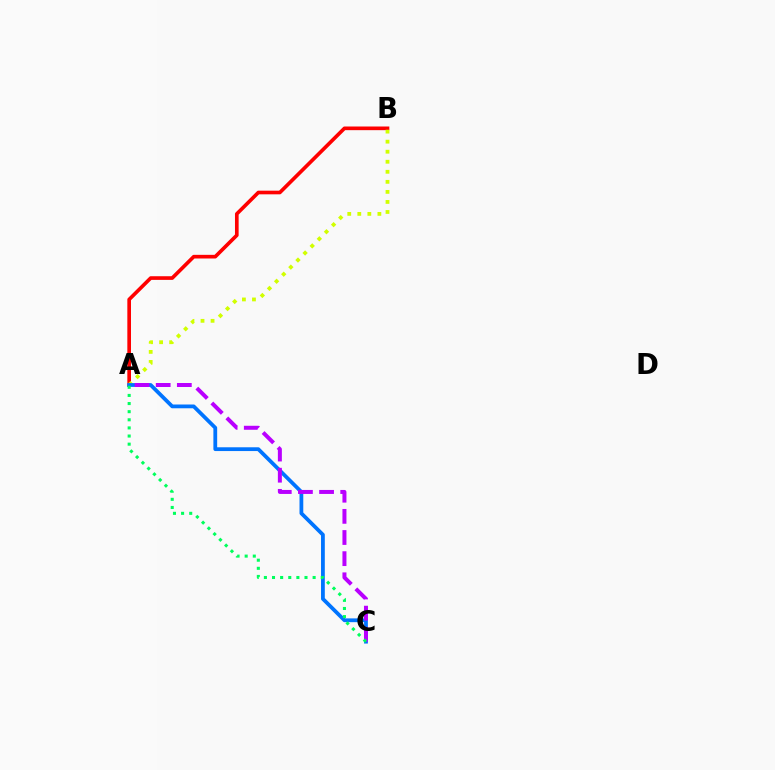{('A', 'B'): [{'color': '#ff0000', 'line_style': 'solid', 'thickness': 2.63}, {'color': '#d1ff00', 'line_style': 'dotted', 'thickness': 2.73}], ('A', 'C'): [{'color': '#0074ff', 'line_style': 'solid', 'thickness': 2.72}, {'color': '#b900ff', 'line_style': 'dashed', 'thickness': 2.87}, {'color': '#00ff5c', 'line_style': 'dotted', 'thickness': 2.21}]}